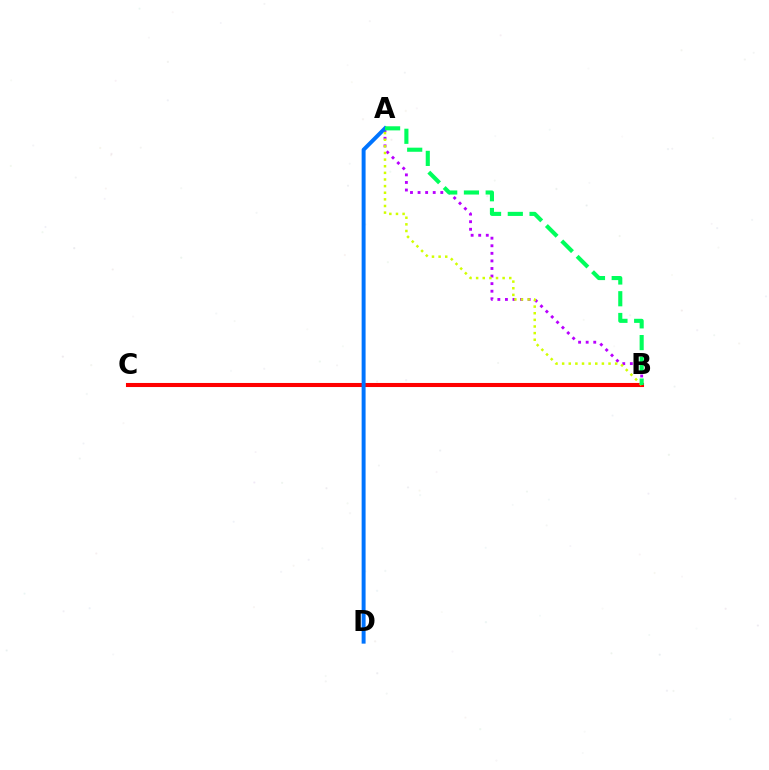{('B', 'C'): [{'color': '#ff0000', 'line_style': 'solid', 'thickness': 2.93}], ('A', 'B'): [{'color': '#b900ff', 'line_style': 'dotted', 'thickness': 2.06}, {'color': '#d1ff00', 'line_style': 'dotted', 'thickness': 1.8}, {'color': '#00ff5c', 'line_style': 'dashed', 'thickness': 2.95}], ('A', 'D'): [{'color': '#0074ff', 'line_style': 'solid', 'thickness': 2.84}]}